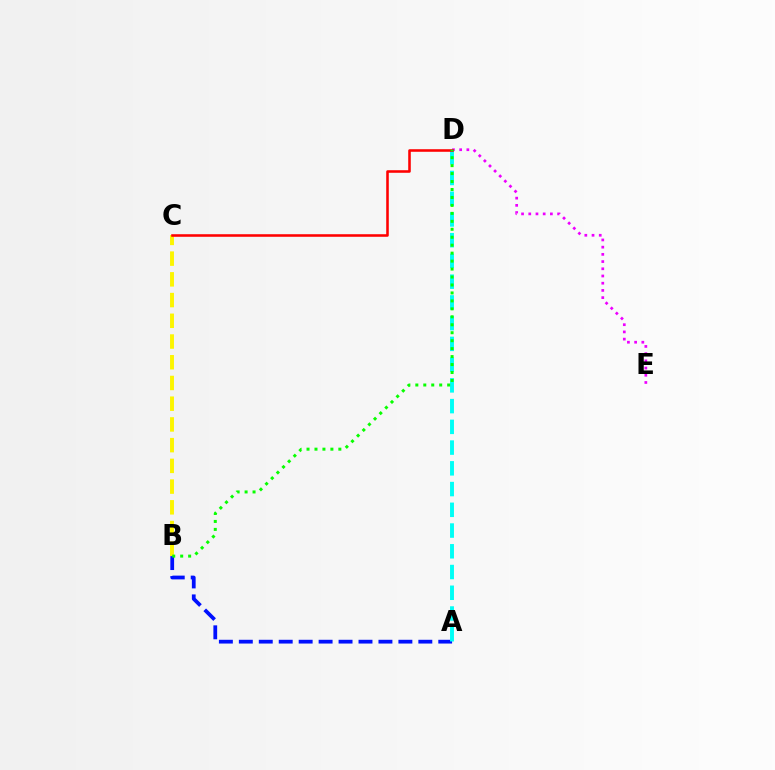{('A', 'B'): [{'color': '#0010ff', 'line_style': 'dashed', 'thickness': 2.71}], ('D', 'E'): [{'color': '#ee00ff', 'line_style': 'dotted', 'thickness': 1.96}], ('A', 'D'): [{'color': '#00fff6', 'line_style': 'dashed', 'thickness': 2.82}], ('B', 'C'): [{'color': '#fcf500', 'line_style': 'dashed', 'thickness': 2.82}], ('C', 'D'): [{'color': '#ff0000', 'line_style': 'solid', 'thickness': 1.85}], ('B', 'D'): [{'color': '#08ff00', 'line_style': 'dotted', 'thickness': 2.16}]}